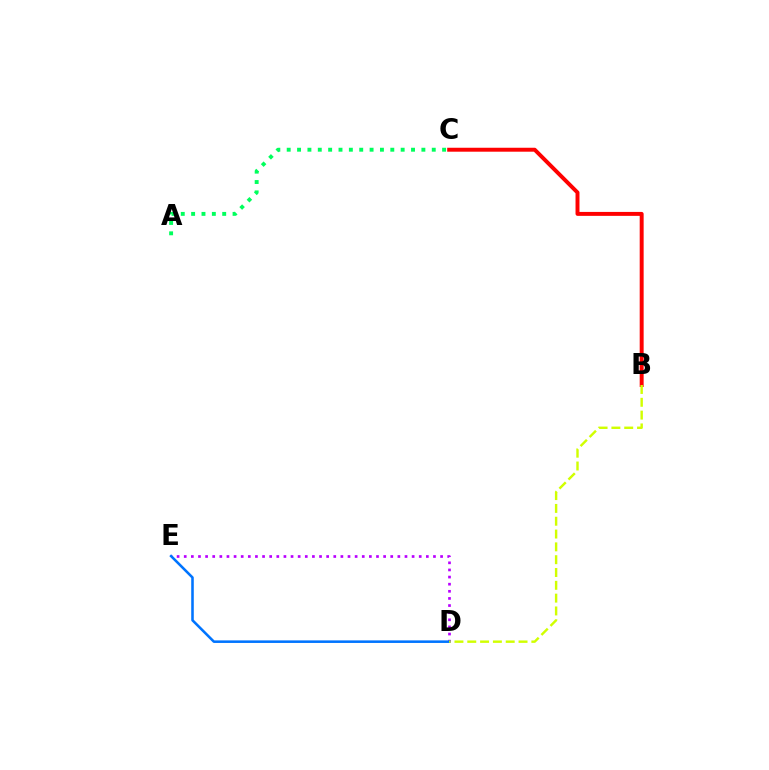{('B', 'C'): [{'color': '#ff0000', 'line_style': 'solid', 'thickness': 2.84}], ('D', 'E'): [{'color': '#b900ff', 'line_style': 'dotted', 'thickness': 1.93}, {'color': '#0074ff', 'line_style': 'solid', 'thickness': 1.84}], ('A', 'C'): [{'color': '#00ff5c', 'line_style': 'dotted', 'thickness': 2.81}], ('B', 'D'): [{'color': '#d1ff00', 'line_style': 'dashed', 'thickness': 1.74}]}